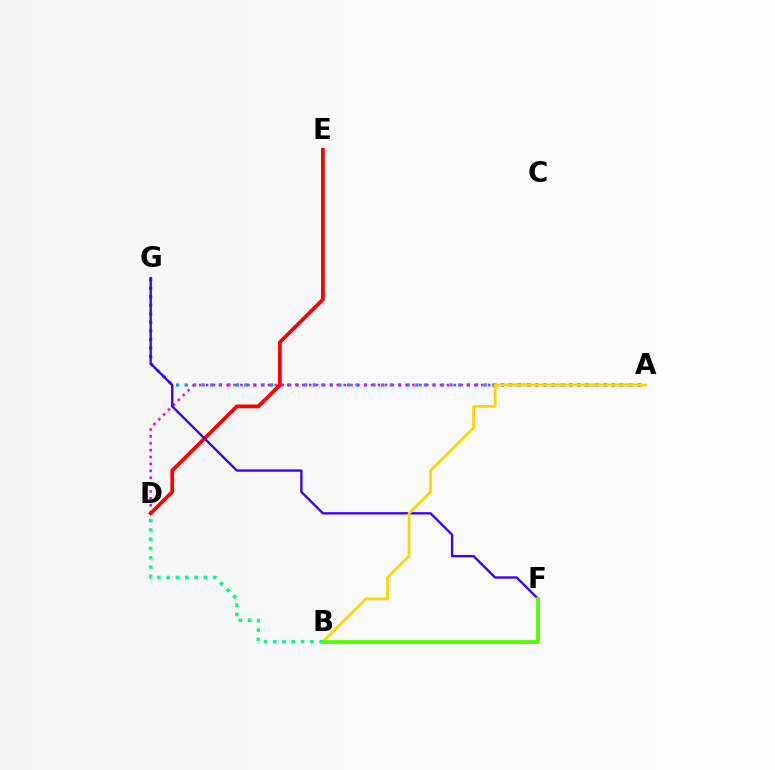{('A', 'G'): [{'color': '#009eff', 'line_style': 'dotted', 'thickness': 2.32}], ('A', 'D'): [{'color': '#ff00ed', 'line_style': 'dotted', 'thickness': 1.87}], ('D', 'E'): [{'color': '#ff0000', 'line_style': 'solid', 'thickness': 2.69}], ('B', 'D'): [{'color': '#00ff86', 'line_style': 'dotted', 'thickness': 2.53}], ('F', 'G'): [{'color': '#3700ff', 'line_style': 'solid', 'thickness': 1.69}], ('A', 'B'): [{'color': '#ffd500', 'line_style': 'solid', 'thickness': 1.98}], ('B', 'F'): [{'color': '#4fff00', 'line_style': 'solid', 'thickness': 2.69}]}